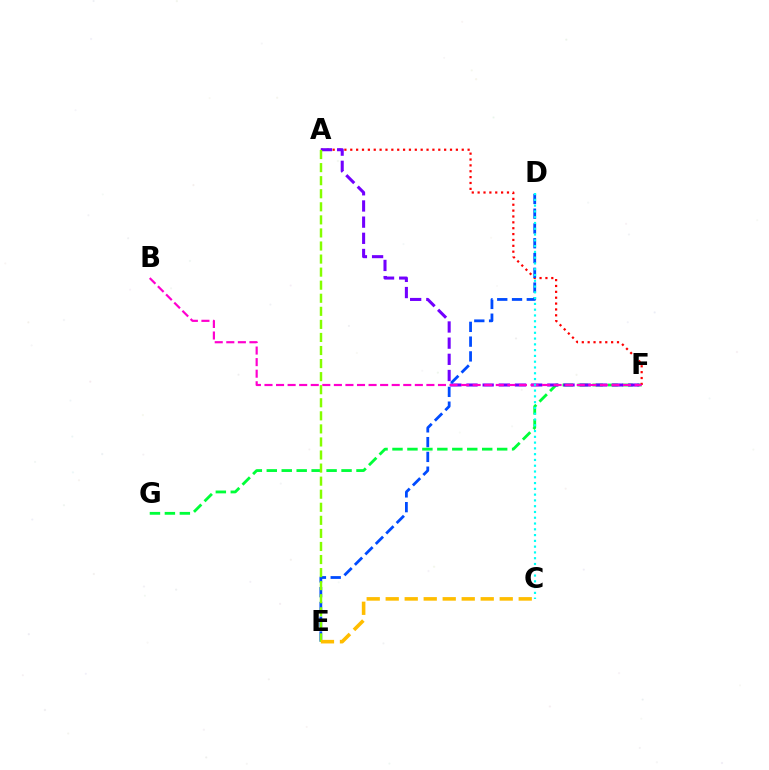{('F', 'G'): [{'color': '#00ff39', 'line_style': 'dashed', 'thickness': 2.03}], ('A', 'F'): [{'color': '#ff0000', 'line_style': 'dotted', 'thickness': 1.59}, {'color': '#7200ff', 'line_style': 'dashed', 'thickness': 2.2}], ('B', 'F'): [{'color': '#ff00cf', 'line_style': 'dashed', 'thickness': 1.57}], ('D', 'E'): [{'color': '#004bff', 'line_style': 'dashed', 'thickness': 2.01}], ('C', 'D'): [{'color': '#00fff6', 'line_style': 'dotted', 'thickness': 1.57}], ('A', 'E'): [{'color': '#84ff00', 'line_style': 'dashed', 'thickness': 1.77}], ('C', 'E'): [{'color': '#ffbd00', 'line_style': 'dashed', 'thickness': 2.58}]}